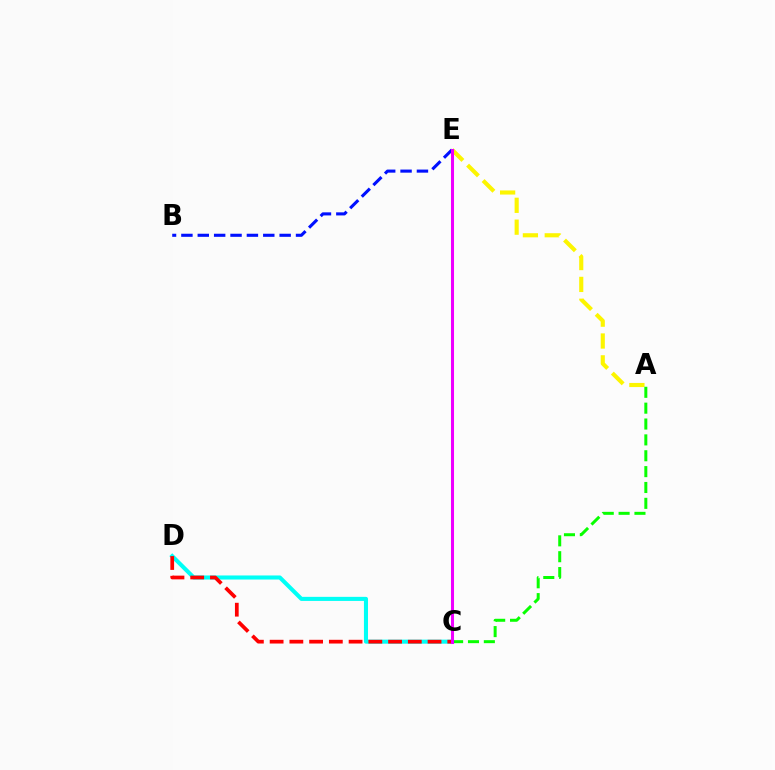{('A', 'E'): [{'color': '#fcf500', 'line_style': 'dashed', 'thickness': 2.97}], ('C', 'D'): [{'color': '#00fff6', 'line_style': 'solid', 'thickness': 2.93}, {'color': '#ff0000', 'line_style': 'dashed', 'thickness': 2.68}], ('B', 'E'): [{'color': '#0010ff', 'line_style': 'dashed', 'thickness': 2.22}], ('A', 'C'): [{'color': '#08ff00', 'line_style': 'dashed', 'thickness': 2.15}], ('C', 'E'): [{'color': '#ee00ff', 'line_style': 'solid', 'thickness': 2.19}]}